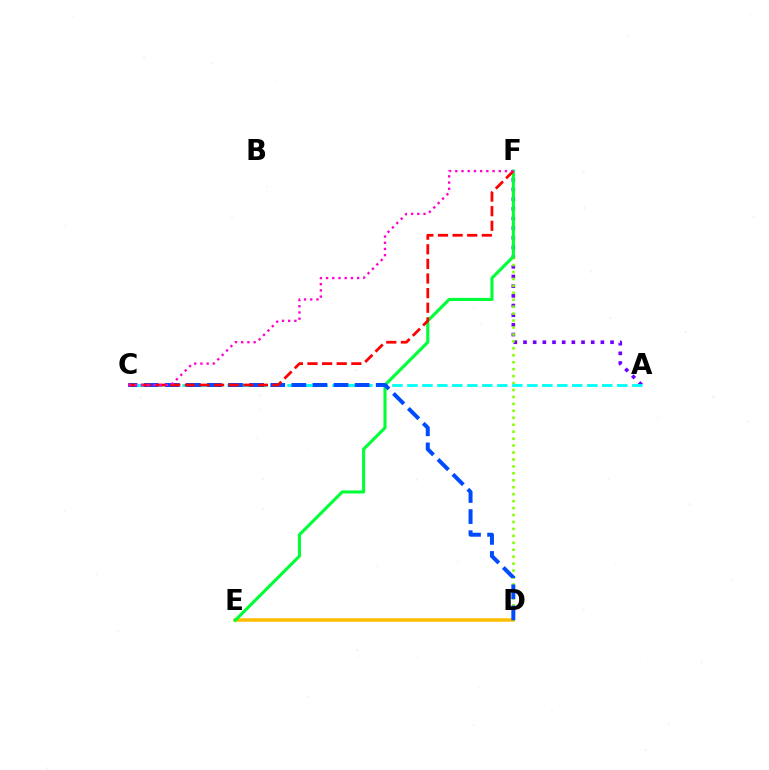{('D', 'E'): [{'color': '#ffbd00', 'line_style': 'solid', 'thickness': 2.52}], ('A', 'F'): [{'color': '#7200ff', 'line_style': 'dotted', 'thickness': 2.63}], ('D', 'F'): [{'color': '#84ff00', 'line_style': 'dotted', 'thickness': 1.89}], ('A', 'C'): [{'color': '#00fff6', 'line_style': 'dashed', 'thickness': 2.04}], ('E', 'F'): [{'color': '#00ff39', 'line_style': 'solid', 'thickness': 2.24}], ('C', 'D'): [{'color': '#004bff', 'line_style': 'dashed', 'thickness': 2.87}], ('C', 'F'): [{'color': '#ff0000', 'line_style': 'dashed', 'thickness': 1.98}, {'color': '#ff00cf', 'line_style': 'dotted', 'thickness': 1.69}]}